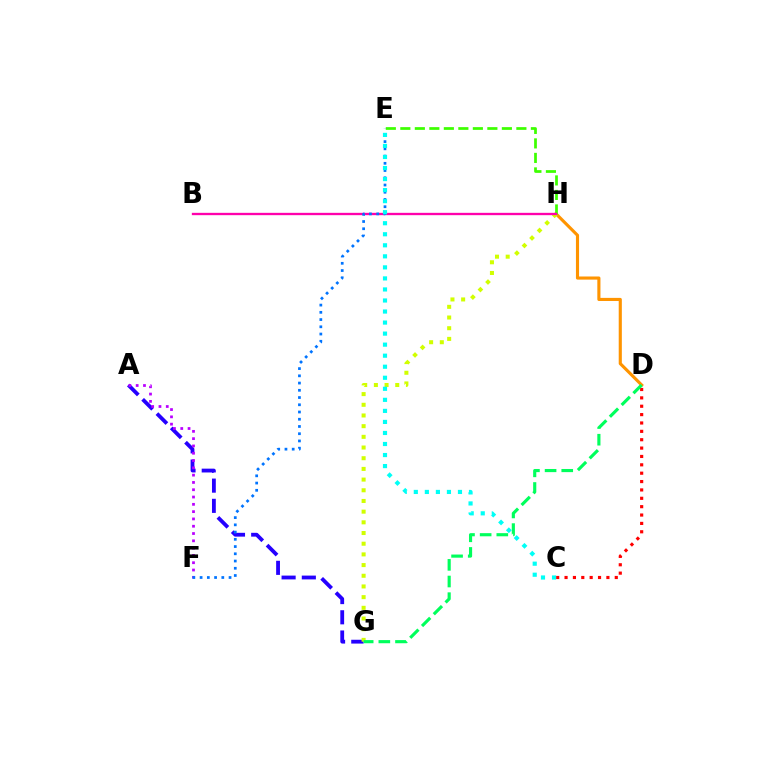{('A', 'G'): [{'color': '#2500ff', 'line_style': 'dashed', 'thickness': 2.75}], ('C', 'D'): [{'color': '#ff0000', 'line_style': 'dotted', 'thickness': 2.27}], ('D', 'H'): [{'color': '#ff9400', 'line_style': 'solid', 'thickness': 2.25}], ('G', 'H'): [{'color': '#d1ff00', 'line_style': 'dotted', 'thickness': 2.9}], ('E', 'H'): [{'color': '#3dff00', 'line_style': 'dashed', 'thickness': 1.97}], ('B', 'H'): [{'color': '#ff00ac', 'line_style': 'solid', 'thickness': 1.68}], ('D', 'G'): [{'color': '#00ff5c', 'line_style': 'dashed', 'thickness': 2.26}], ('A', 'F'): [{'color': '#b900ff', 'line_style': 'dotted', 'thickness': 1.98}], ('E', 'F'): [{'color': '#0074ff', 'line_style': 'dotted', 'thickness': 1.97}], ('C', 'E'): [{'color': '#00fff6', 'line_style': 'dotted', 'thickness': 3.0}]}